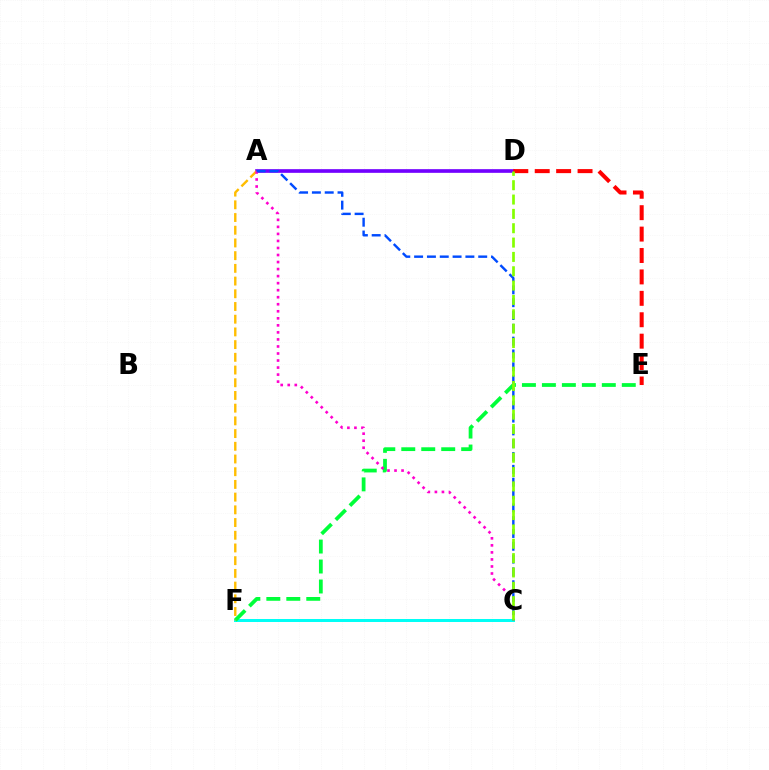{('C', 'F'): [{'color': '#00fff6', 'line_style': 'solid', 'thickness': 2.15}], ('E', 'F'): [{'color': '#00ff39', 'line_style': 'dashed', 'thickness': 2.71}], ('A', 'D'): [{'color': '#7200ff', 'line_style': 'solid', 'thickness': 2.64}], ('A', 'F'): [{'color': '#ffbd00', 'line_style': 'dashed', 'thickness': 1.73}], ('A', 'C'): [{'color': '#ff00cf', 'line_style': 'dotted', 'thickness': 1.91}, {'color': '#004bff', 'line_style': 'dashed', 'thickness': 1.74}], ('D', 'E'): [{'color': '#ff0000', 'line_style': 'dashed', 'thickness': 2.91}], ('C', 'D'): [{'color': '#84ff00', 'line_style': 'dashed', 'thickness': 1.95}]}